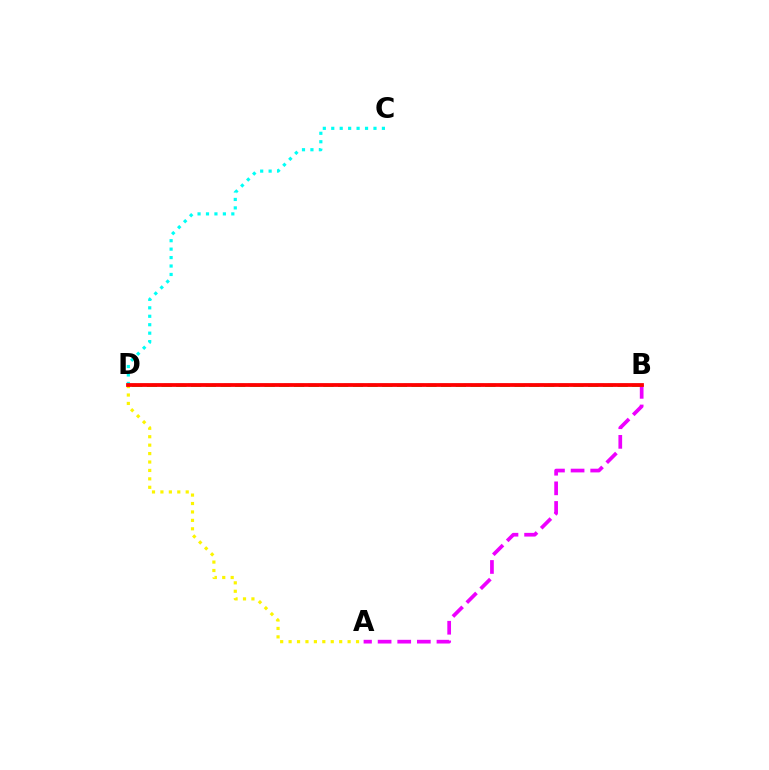{('C', 'D'): [{'color': '#00fff6', 'line_style': 'dotted', 'thickness': 2.29}], ('A', 'D'): [{'color': '#fcf500', 'line_style': 'dotted', 'thickness': 2.29}], ('A', 'B'): [{'color': '#ee00ff', 'line_style': 'dashed', 'thickness': 2.67}], ('B', 'D'): [{'color': '#0010ff', 'line_style': 'dashed', 'thickness': 1.63}, {'color': '#08ff00', 'line_style': 'dashed', 'thickness': 2.0}, {'color': '#ff0000', 'line_style': 'solid', 'thickness': 2.71}]}